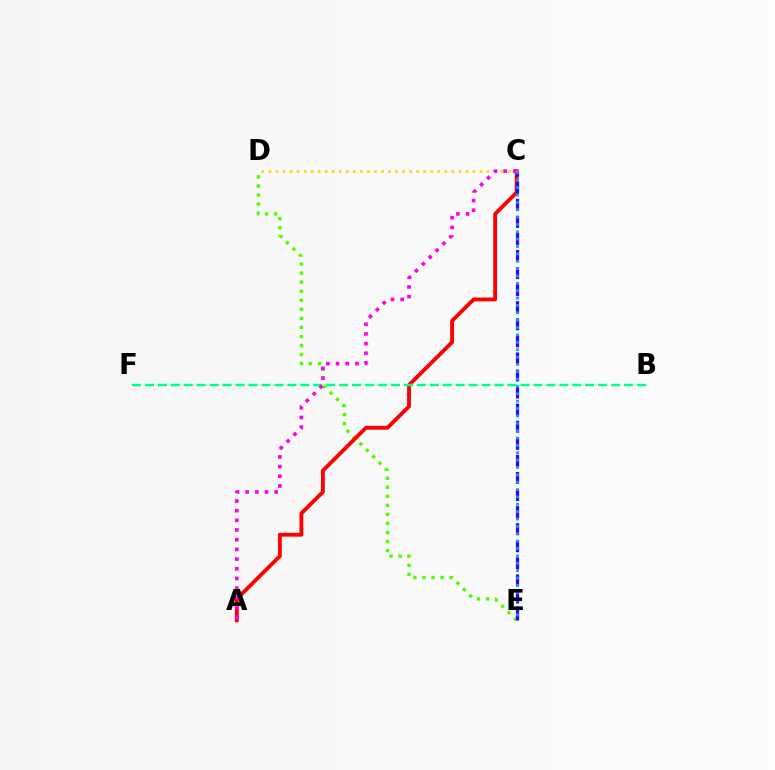{('D', 'E'): [{'color': '#4fff00', 'line_style': 'dotted', 'thickness': 2.46}], ('A', 'C'): [{'color': '#ff0000', 'line_style': 'solid', 'thickness': 2.77}, {'color': '#ff00ed', 'line_style': 'dotted', 'thickness': 2.63}], ('C', 'E'): [{'color': '#3700ff', 'line_style': 'dashed', 'thickness': 2.32}, {'color': '#009eff', 'line_style': 'dotted', 'thickness': 2.0}], ('C', 'D'): [{'color': '#ffd500', 'line_style': 'dotted', 'thickness': 1.91}], ('B', 'F'): [{'color': '#00ff86', 'line_style': 'dashed', 'thickness': 1.76}]}